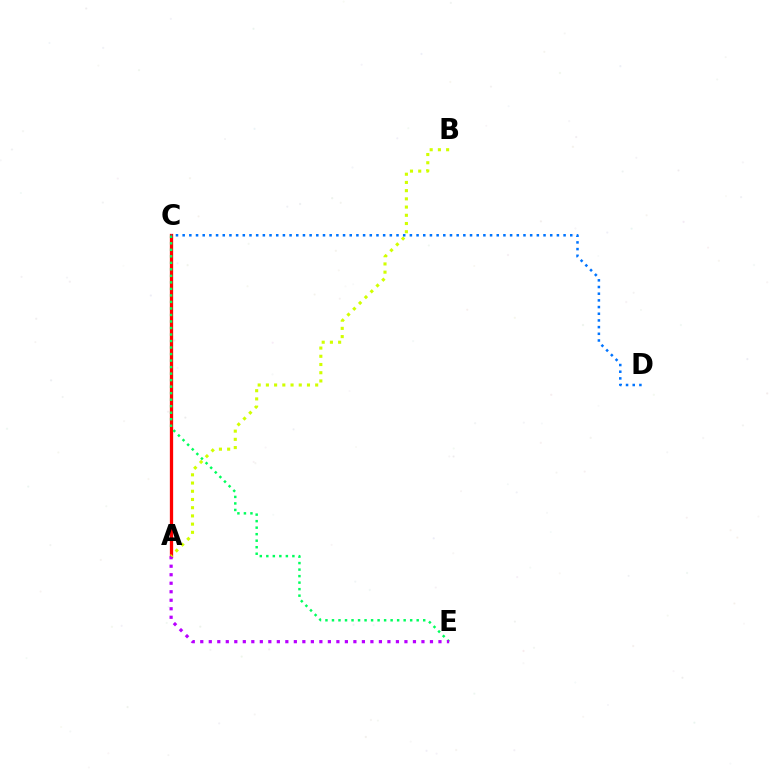{('A', 'C'): [{'color': '#ff0000', 'line_style': 'solid', 'thickness': 2.36}], ('C', 'E'): [{'color': '#00ff5c', 'line_style': 'dotted', 'thickness': 1.77}], ('A', 'E'): [{'color': '#b900ff', 'line_style': 'dotted', 'thickness': 2.31}], ('A', 'B'): [{'color': '#d1ff00', 'line_style': 'dotted', 'thickness': 2.23}], ('C', 'D'): [{'color': '#0074ff', 'line_style': 'dotted', 'thickness': 1.82}]}